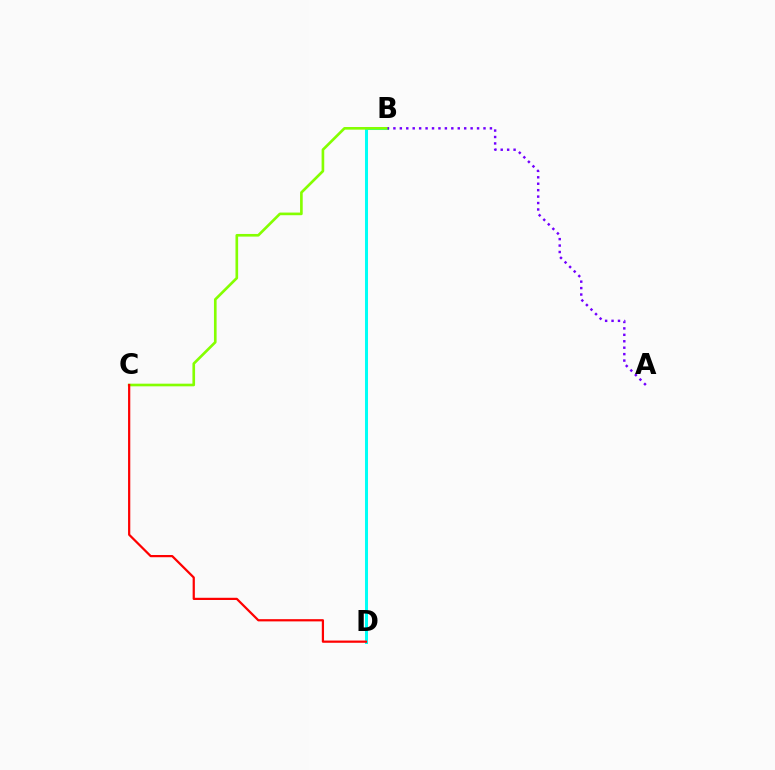{('B', 'D'): [{'color': '#00fff6', 'line_style': 'solid', 'thickness': 2.18}], ('B', 'C'): [{'color': '#84ff00', 'line_style': 'solid', 'thickness': 1.91}], ('A', 'B'): [{'color': '#7200ff', 'line_style': 'dotted', 'thickness': 1.75}], ('C', 'D'): [{'color': '#ff0000', 'line_style': 'solid', 'thickness': 1.6}]}